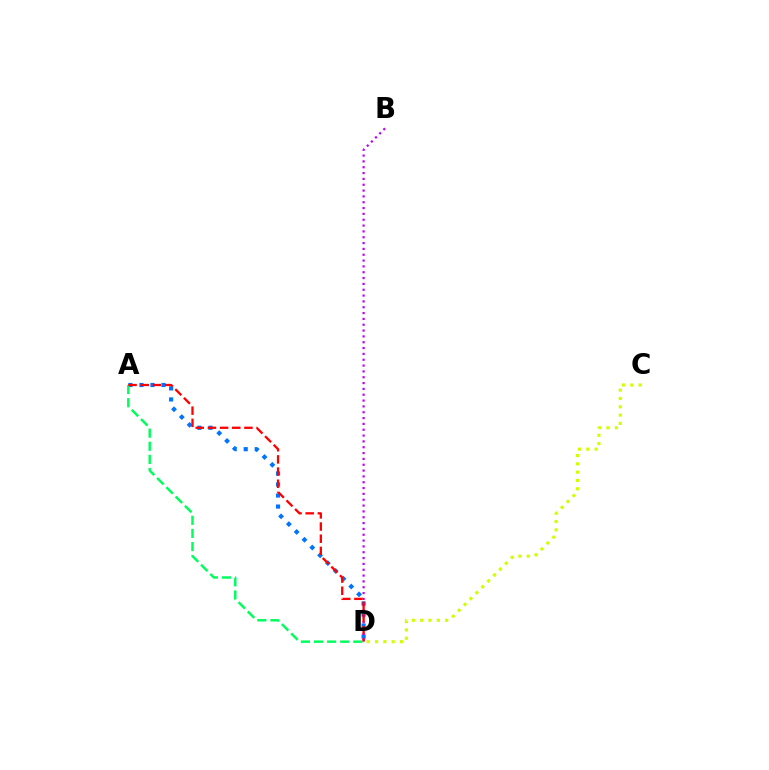{('A', 'D'): [{'color': '#0074ff', 'line_style': 'dotted', 'thickness': 3.0}, {'color': '#00ff5c', 'line_style': 'dashed', 'thickness': 1.78}, {'color': '#ff0000', 'line_style': 'dashed', 'thickness': 1.65}], ('C', 'D'): [{'color': '#d1ff00', 'line_style': 'dotted', 'thickness': 2.26}], ('B', 'D'): [{'color': '#b900ff', 'line_style': 'dotted', 'thickness': 1.58}]}